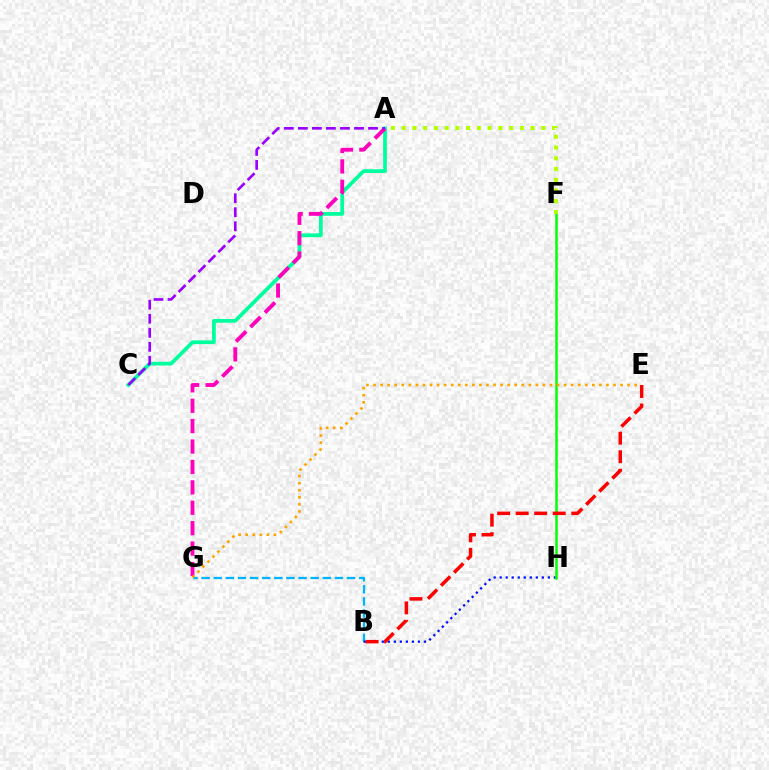{('B', 'G'): [{'color': '#00b5ff', 'line_style': 'dashed', 'thickness': 1.65}], ('A', 'C'): [{'color': '#00ff9d', 'line_style': 'solid', 'thickness': 2.7}, {'color': '#9b00ff', 'line_style': 'dashed', 'thickness': 1.91}], ('A', 'G'): [{'color': '#ff00bd', 'line_style': 'dashed', 'thickness': 2.77}], ('B', 'H'): [{'color': '#0010ff', 'line_style': 'dotted', 'thickness': 1.64}], ('F', 'H'): [{'color': '#08ff00', 'line_style': 'solid', 'thickness': 1.8}], ('A', 'F'): [{'color': '#b3ff00', 'line_style': 'dotted', 'thickness': 2.92}], ('E', 'G'): [{'color': '#ffa500', 'line_style': 'dotted', 'thickness': 1.92}], ('B', 'E'): [{'color': '#ff0000', 'line_style': 'dashed', 'thickness': 2.52}]}